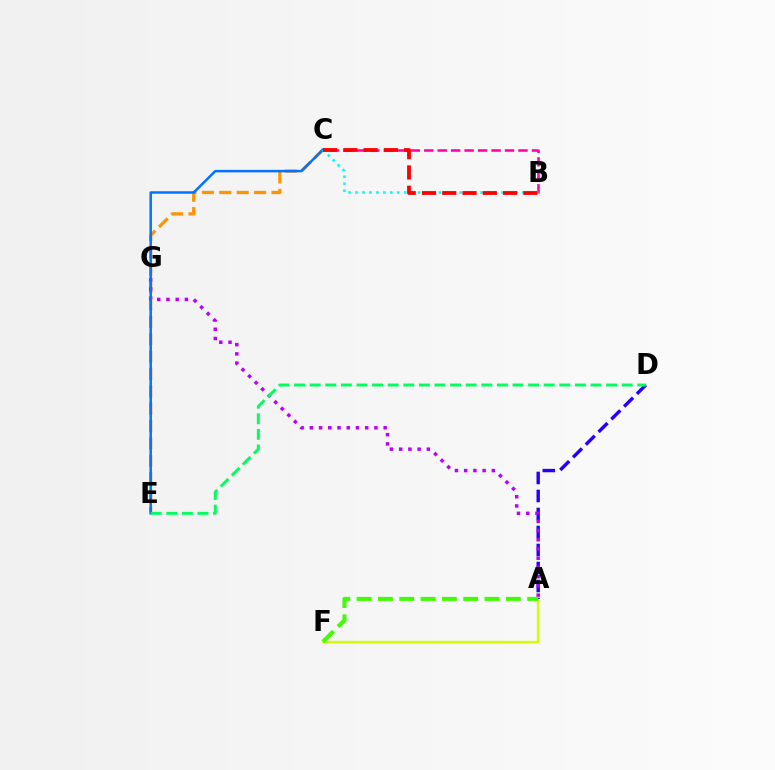{('B', 'C'): [{'color': '#ff00ac', 'line_style': 'dashed', 'thickness': 1.83}, {'color': '#00fff6', 'line_style': 'dotted', 'thickness': 1.89}, {'color': '#ff0000', 'line_style': 'dashed', 'thickness': 2.75}], ('A', 'F'): [{'color': '#d1ff00', 'line_style': 'solid', 'thickness': 1.68}, {'color': '#3dff00', 'line_style': 'dashed', 'thickness': 2.9}], ('C', 'E'): [{'color': '#ff9400', 'line_style': 'dashed', 'thickness': 2.36}, {'color': '#0074ff', 'line_style': 'solid', 'thickness': 1.81}], ('A', 'D'): [{'color': '#2500ff', 'line_style': 'dashed', 'thickness': 2.45}], ('A', 'G'): [{'color': '#b900ff', 'line_style': 'dotted', 'thickness': 2.51}], ('D', 'E'): [{'color': '#00ff5c', 'line_style': 'dashed', 'thickness': 2.12}]}